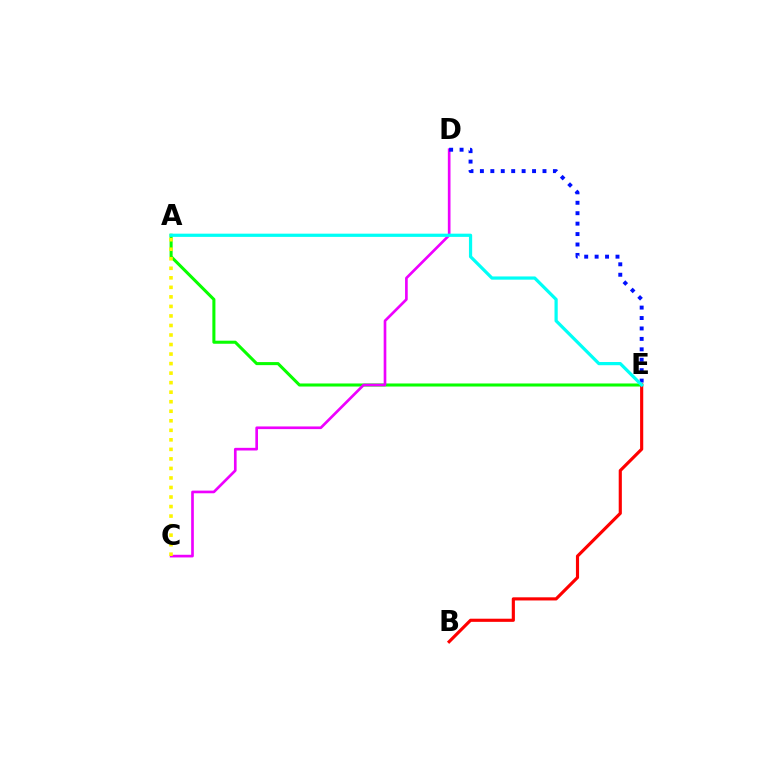{('A', 'E'): [{'color': '#08ff00', 'line_style': 'solid', 'thickness': 2.2}, {'color': '#00fff6', 'line_style': 'solid', 'thickness': 2.32}], ('B', 'E'): [{'color': '#ff0000', 'line_style': 'solid', 'thickness': 2.26}], ('C', 'D'): [{'color': '#ee00ff', 'line_style': 'solid', 'thickness': 1.92}], ('D', 'E'): [{'color': '#0010ff', 'line_style': 'dotted', 'thickness': 2.83}], ('A', 'C'): [{'color': '#fcf500', 'line_style': 'dotted', 'thickness': 2.59}]}